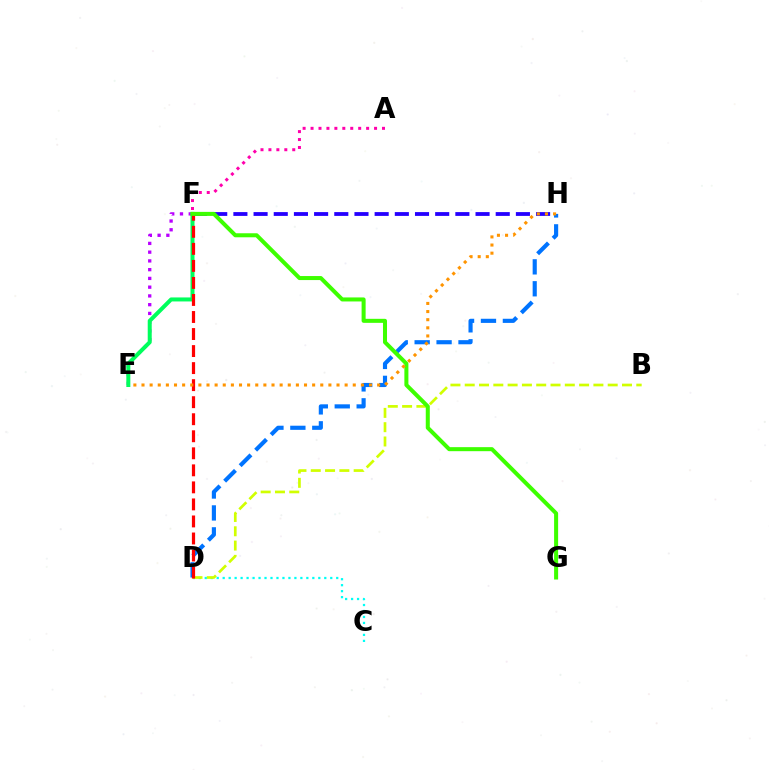{('D', 'H'): [{'color': '#0074ff', 'line_style': 'dashed', 'thickness': 2.98}], ('F', 'H'): [{'color': '#2500ff', 'line_style': 'dashed', 'thickness': 2.74}], ('C', 'D'): [{'color': '#00fff6', 'line_style': 'dotted', 'thickness': 1.62}], ('B', 'D'): [{'color': '#d1ff00', 'line_style': 'dashed', 'thickness': 1.94}], ('E', 'F'): [{'color': '#b900ff', 'line_style': 'dotted', 'thickness': 2.38}, {'color': '#00ff5c', 'line_style': 'solid', 'thickness': 2.88}], ('A', 'F'): [{'color': '#ff00ac', 'line_style': 'dotted', 'thickness': 2.16}], ('D', 'F'): [{'color': '#ff0000', 'line_style': 'dashed', 'thickness': 2.31}], ('F', 'G'): [{'color': '#3dff00', 'line_style': 'solid', 'thickness': 2.9}], ('E', 'H'): [{'color': '#ff9400', 'line_style': 'dotted', 'thickness': 2.21}]}